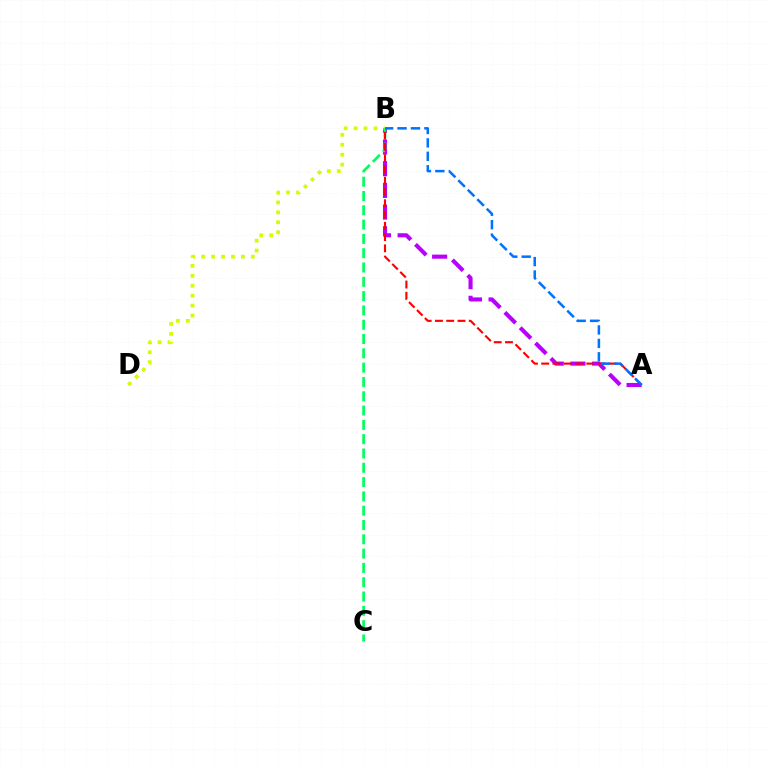{('A', 'B'): [{'color': '#b900ff', 'line_style': 'dashed', 'thickness': 2.95}, {'color': '#ff0000', 'line_style': 'dashed', 'thickness': 1.53}, {'color': '#0074ff', 'line_style': 'dashed', 'thickness': 1.82}], ('B', 'D'): [{'color': '#d1ff00', 'line_style': 'dotted', 'thickness': 2.7}], ('B', 'C'): [{'color': '#00ff5c', 'line_style': 'dashed', 'thickness': 1.94}]}